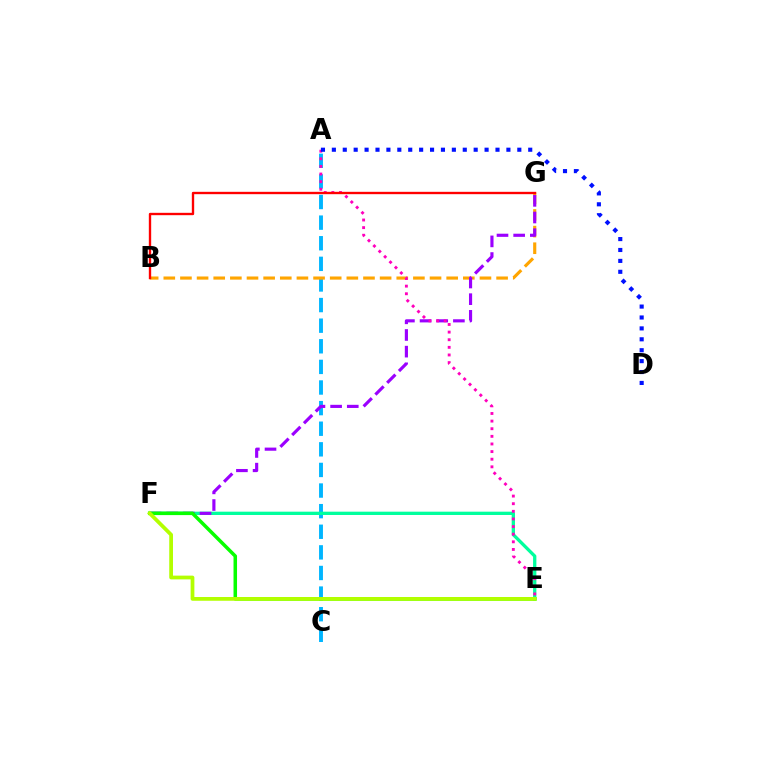{('A', 'C'): [{'color': '#00b5ff', 'line_style': 'dashed', 'thickness': 2.8}], ('B', 'G'): [{'color': '#ffa500', 'line_style': 'dashed', 'thickness': 2.26}, {'color': '#ff0000', 'line_style': 'solid', 'thickness': 1.7}], ('E', 'F'): [{'color': '#00ff9d', 'line_style': 'solid', 'thickness': 2.38}, {'color': '#08ff00', 'line_style': 'solid', 'thickness': 2.54}, {'color': '#b3ff00', 'line_style': 'solid', 'thickness': 2.7}], ('F', 'G'): [{'color': '#9b00ff', 'line_style': 'dashed', 'thickness': 2.26}], ('A', 'E'): [{'color': '#ff00bd', 'line_style': 'dotted', 'thickness': 2.07}], ('A', 'D'): [{'color': '#0010ff', 'line_style': 'dotted', 'thickness': 2.96}]}